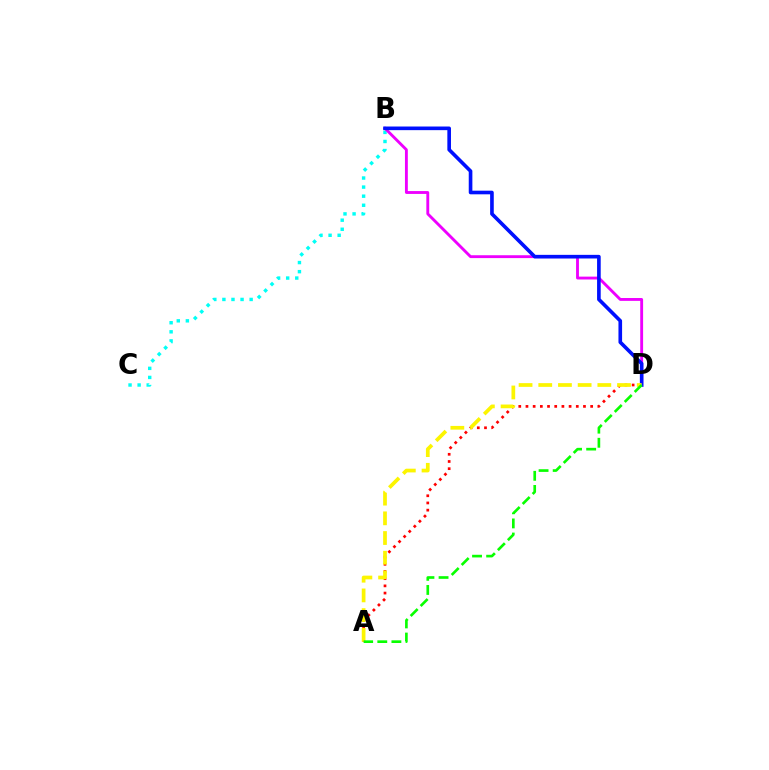{('B', 'C'): [{'color': '#00fff6', 'line_style': 'dotted', 'thickness': 2.47}], ('B', 'D'): [{'color': '#ee00ff', 'line_style': 'solid', 'thickness': 2.06}, {'color': '#0010ff', 'line_style': 'solid', 'thickness': 2.62}], ('A', 'D'): [{'color': '#ff0000', 'line_style': 'dotted', 'thickness': 1.95}, {'color': '#fcf500', 'line_style': 'dashed', 'thickness': 2.68}, {'color': '#08ff00', 'line_style': 'dashed', 'thickness': 1.92}]}